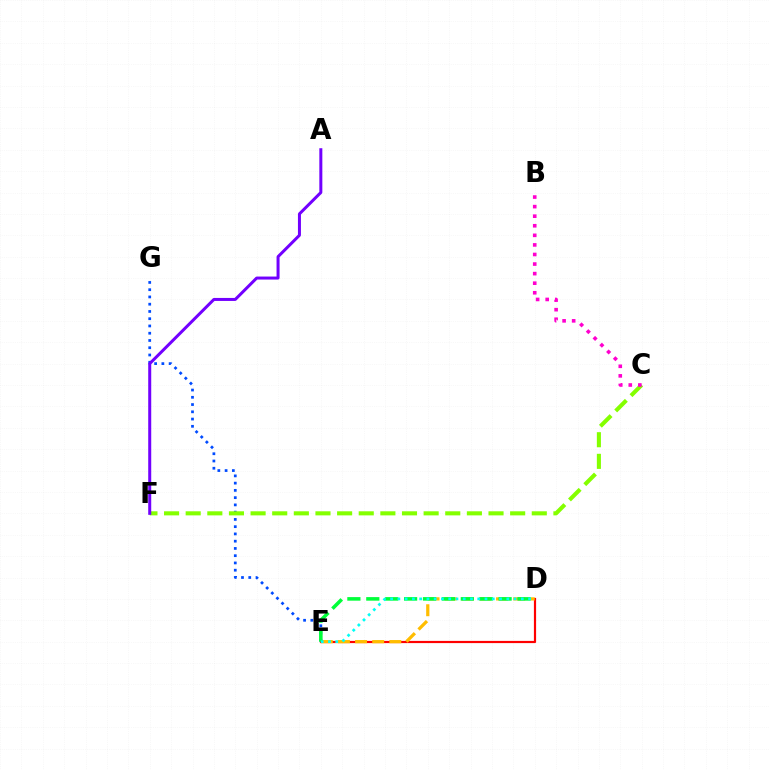{('E', 'G'): [{'color': '#004bff', 'line_style': 'dotted', 'thickness': 1.97}], ('D', 'E'): [{'color': '#ff0000', 'line_style': 'solid', 'thickness': 1.58}, {'color': '#ffbd00', 'line_style': 'dashed', 'thickness': 2.33}, {'color': '#00ff39', 'line_style': 'dashed', 'thickness': 2.57}, {'color': '#00fff6', 'line_style': 'dotted', 'thickness': 1.97}], ('C', 'F'): [{'color': '#84ff00', 'line_style': 'dashed', 'thickness': 2.94}], ('A', 'F'): [{'color': '#7200ff', 'line_style': 'solid', 'thickness': 2.16}], ('B', 'C'): [{'color': '#ff00cf', 'line_style': 'dotted', 'thickness': 2.6}]}